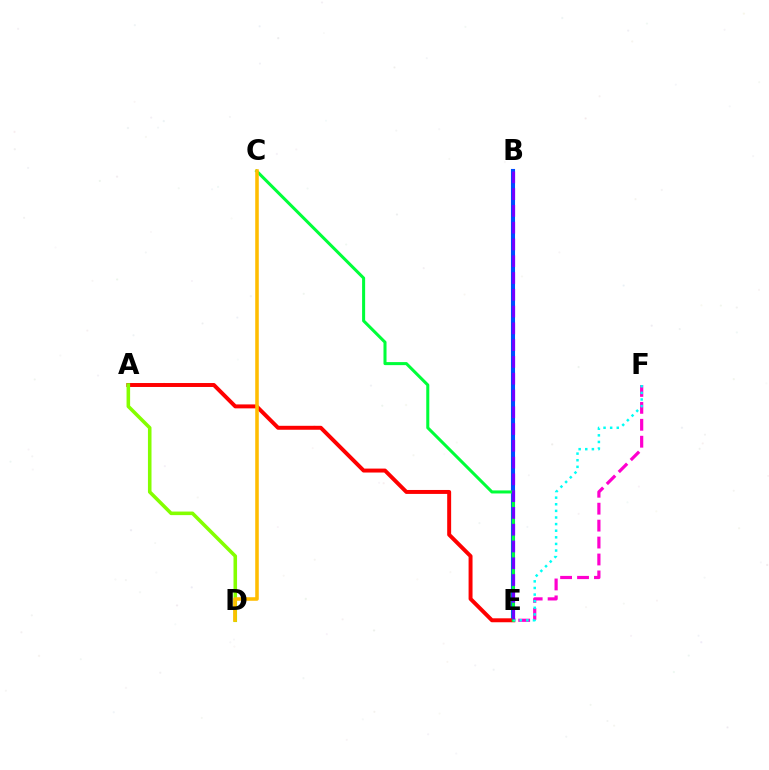{('B', 'E'): [{'color': '#004bff', 'line_style': 'solid', 'thickness': 2.95}, {'color': '#7200ff', 'line_style': 'dashed', 'thickness': 2.28}], ('A', 'E'): [{'color': '#ff0000', 'line_style': 'solid', 'thickness': 2.84}], ('E', 'F'): [{'color': '#ff00cf', 'line_style': 'dashed', 'thickness': 2.3}, {'color': '#00fff6', 'line_style': 'dotted', 'thickness': 1.8}], ('A', 'D'): [{'color': '#84ff00', 'line_style': 'solid', 'thickness': 2.57}], ('C', 'E'): [{'color': '#00ff39', 'line_style': 'solid', 'thickness': 2.19}], ('C', 'D'): [{'color': '#ffbd00', 'line_style': 'solid', 'thickness': 2.55}]}